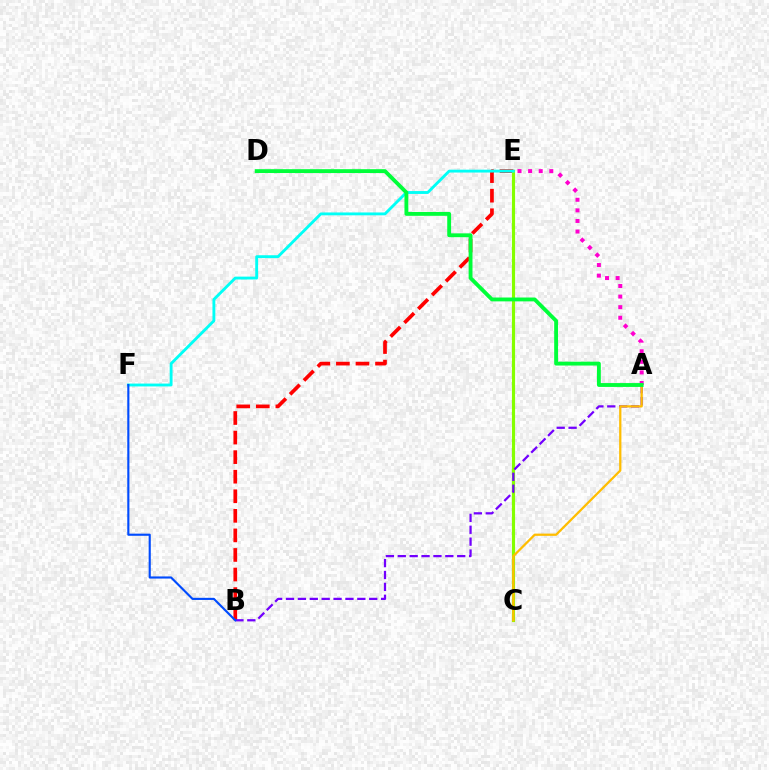{('B', 'E'): [{'color': '#ff0000', 'line_style': 'dashed', 'thickness': 2.66}], ('C', 'E'): [{'color': '#84ff00', 'line_style': 'solid', 'thickness': 2.27}], ('A', 'B'): [{'color': '#7200ff', 'line_style': 'dashed', 'thickness': 1.62}], ('E', 'F'): [{'color': '#00fff6', 'line_style': 'solid', 'thickness': 2.06}], ('B', 'F'): [{'color': '#004bff', 'line_style': 'solid', 'thickness': 1.53}], ('A', 'C'): [{'color': '#ffbd00', 'line_style': 'solid', 'thickness': 1.62}], ('A', 'E'): [{'color': '#ff00cf', 'line_style': 'dotted', 'thickness': 2.88}], ('A', 'D'): [{'color': '#00ff39', 'line_style': 'solid', 'thickness': 2.77}]}